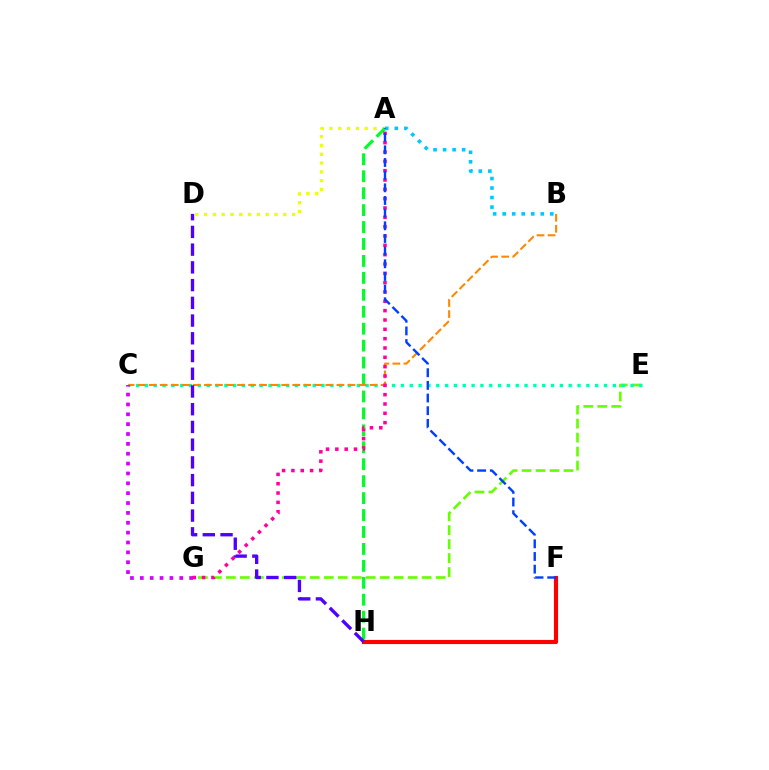{('E', 'G'): [{'color': '#66ff00', 'line_style': 'dashed', 'thickness': 1.9}], ('A', 'D'): [{'color': '#eeff00', 'line_style': 'dotted', 'thickness': 2.39}], ('A', 'H'): [{'color': '#00ff27', 'line_style': 'dashed', 'thickness': 2.3}], ('C', 'E'): [{'color': '#00ffaf', 'line_style': 'dotted', 'thickness': 2.4}], ('F', 'H'): [{'color': '#ff0000', 'line_style': 'solid', 'thickness': 2.97}], ('B', 'C'): [{'color': '#ff8800', 'line_style': 'dashed', 'thickness': 1.5}], ('C', 'G'): [{'color': '#d600ff', 'line_style': 'dotted', 'thickness': 2.68}], ('A', 'G'): [{'color': '#ff00a0', 'line_style': 'dotted', 'thickness': 2.54}], ('A', 'B'): [{'color': '#00c7ff', 'line_style': 'dotted', 'thickness': 2.59}], ('A', 'F'): [{'color': '#003fff', 'line_style': 'dashed', 'thickness': 1.72}], ('D', 'H'): [{'color': '#4f00ff', 'line_style': 'dashed', 'thickness': 2.41}]}